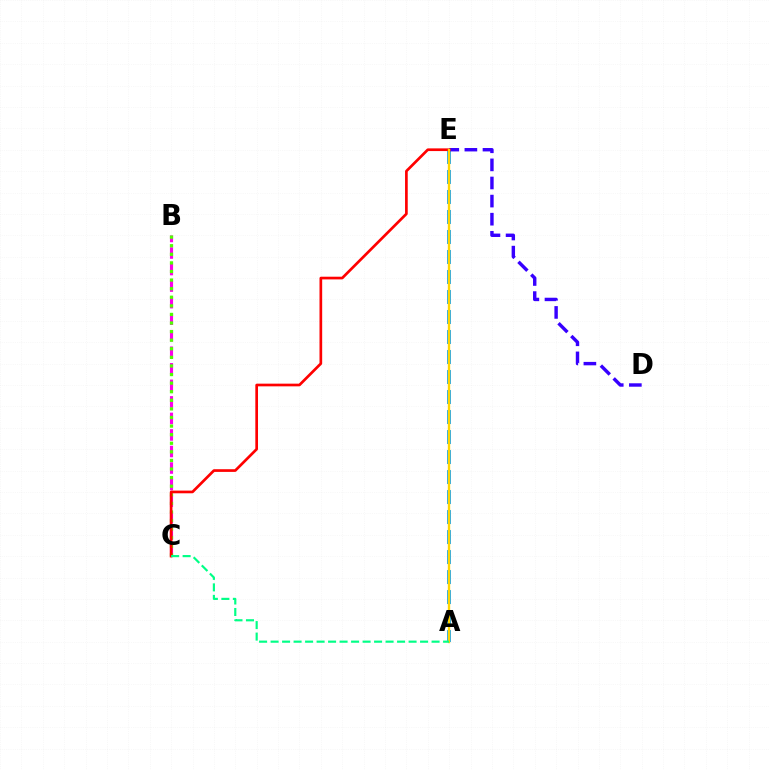{('B', 'C'): [{'color': '#ff00ed', 'line_style': 'dashed', 'thickness': 2.25}, {'color': '#4fff00', 'line_style': 'dotted', 'thickness': 2.33}], ('A', 'E'): [{'color': '#009eff', 'line_style': 'dashed', 'thickness': 2.72}, {'color': '#ffd500', 'line_style': 'solid', 'thickness': 1.69}], ('D', 'E'): [{'color': '#3700ff', 'line_style': 'dashed', 'thickness': 2.46}], ('C', 'E'): [{'color': '#ff0000', 'line_style': 'solid', 'thickness': 1.93}], ('A', 'C'): [{'color': '#00ff86', 'line_style': 'dashed', 'thickness': 1.56}]}